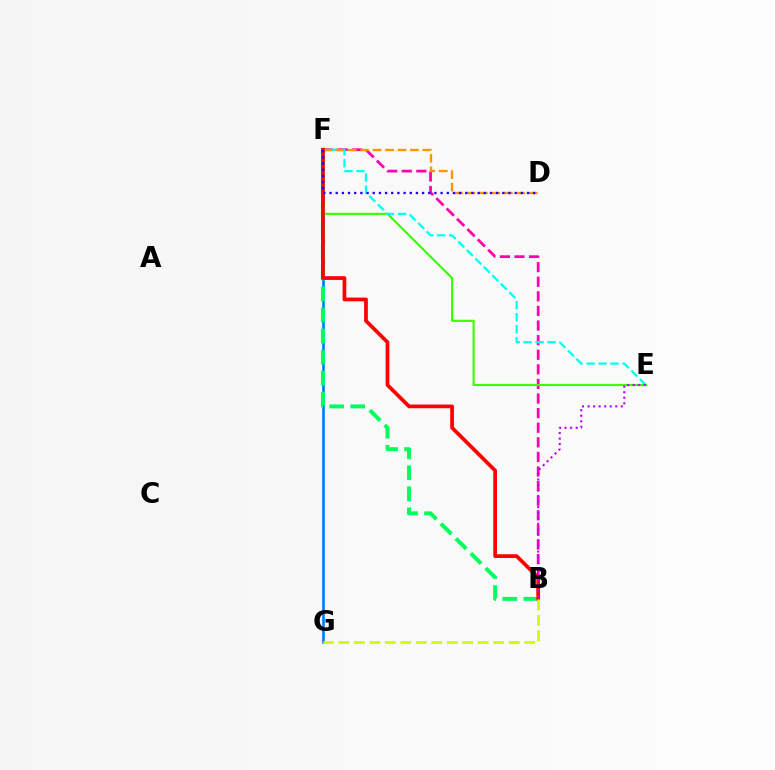{('F', 'G'): [{'color': '#0074ff', 'line_style': 'solid', 'thickness': 1.83}], ('B', 'F'): [{'color': '#ff00ac', 'line_style': 'dashed', 'thickness': 1.98}, {'color': '#00ff5c', 'line_style': 'dashed', 'thickness': 2.86}, {'color': '#ff0000', 'line_style': 'solid', 'thickness': 2.68}], ('E', 'F'): [{'color': '#3dff00', 'line_style': 'solid', 'thickness': 1.56}, {'color': '#00fff6', 'line_style': 'dashed', 'thickness': 1.63}], ('D', 'F'): [{'color': '#ff9400', 'line_style': 'dashed', 'thickness': 1.69}, {'color': '#2500ff', 'line_style': 'dotted', 'thickness': 1.68}], ('B', 'E'): [{'color': '#b900ff', 'line_style': 'dotted', 'thickness': 1.51}], ('B', 'G'): [{'color': '#d1ff00', 'line_style': 'dashed', 'thickness': 2.1}]}